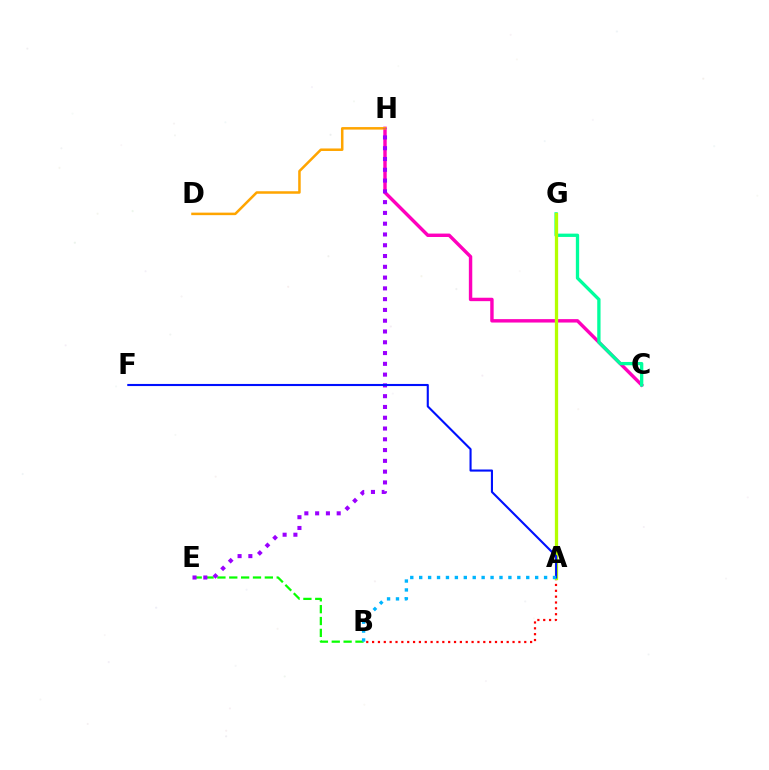{('C', 'H'): [{'color': '#ff00bd', 'line_style': 'solid', 'thickness': 2.46}], ('C', 'G'): [{'color': '#00ff9d', 'line_style': 'solid', 'thickness': 2.38}], ('D', 'H'): [{'color': '#ffa500', 'line_style': 'solid', 'thickness': 1.81}], ('B', 'E'): [{'color': '#08ff00', 'line_style': 'dashed', 'thickness': 1.61}], ('E', 'H'): [{'color': '#9b00ff', 'line_style': 'dotted', 'thickness': 2.93}], ('A', 'B'): [{'color': '#ff0000', 'line_style': 'dotted', 'thickness': 1.59}, {'color': '#00b5ff', 'line_style': 'dotted', 'thickness': 2.42}], ('A', 'G'): [{'color': '#b3ff00', 'line_style': 'solid', 'thickness': 2.36}], ('A', 'F'): [{'color': '#0010ff', 'line_style': 'solid', 'thickness': 1.52}]}